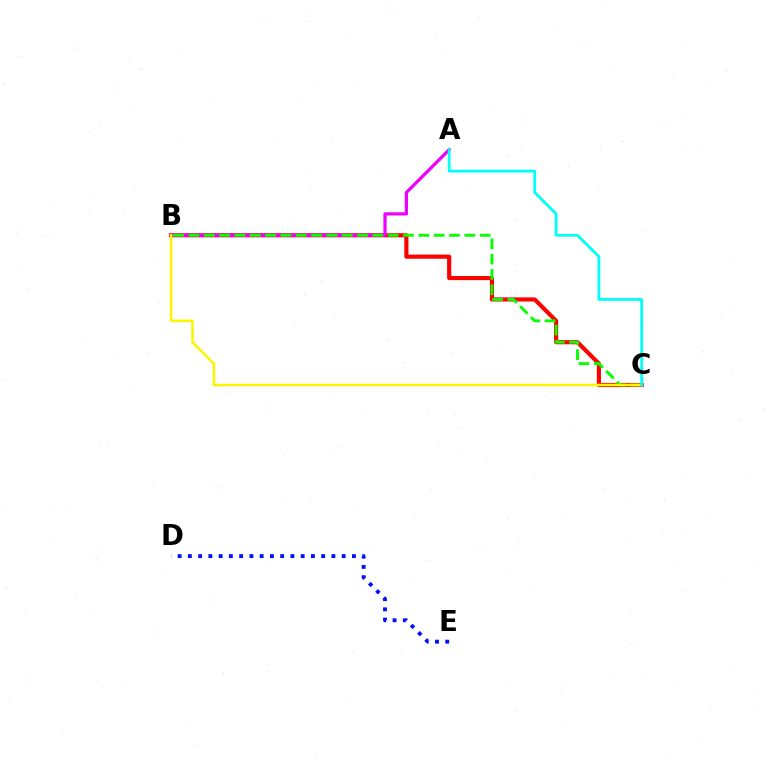{('B', 'C'): [{'color': '#ff0000', 'line_style': 'solid', 'thickness': 2.98}, {'color': '#08ff00', 'line_style': 'dashed', 'thickness': 2.08}, {'color': '#fcf500', 'line_style': 'solid', 'thickness': 1.84}], ('A', 'B'): [{'color': '#ee00ff', 'line_style': 'solid', 'thickness': 2.32}], ('D', 'E'): [{'color': '#0010ff', 'line_style': 'dotted', 'thickness': 2.79}], ('A', 'C'): [{'color': '#00fff6', 'line_style': 'solid', 'thickness': 2.01}]}